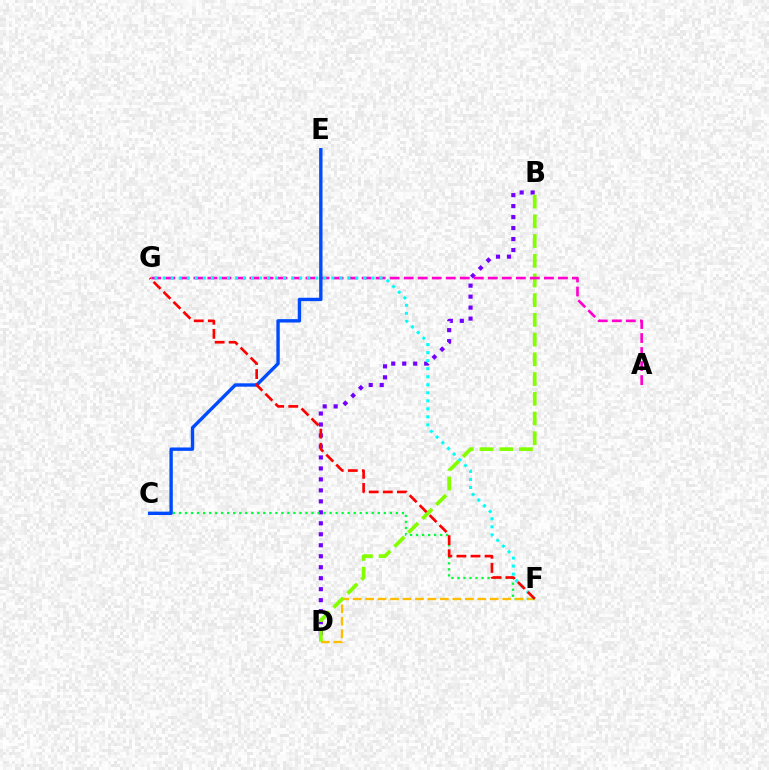{('B', 'D'): [{'color': '#7200ff', 'line_style': 'dotted', 'thickness': 2.98}, {'color': '#84ff00', 'line_style': 'dashed', 'thickness': 2.68}], ('C', 'F'): [{'color': '#00ff39', 'line_style': 'dotted', 'thickness': 1.64}], ('D', 'F'): [{'color': '#ffbd00', 'line_style': 'dashed', 'thickness': 1.69}], ('A', 'G'): [{'color': '#ff00cf', 'line_style': 'dashed', 'thickness': 1.9}], ('F', 'G'): [{'color': '#00fff6', 'line_style': 'dotted', 'thickness': 2.18}, {'color': '#ff0000', 'line_style': 'dashed', 'thickness': 1.91}], ('C', 'E'): [{'color': '#004bff', 'line_style': 'solid', 'thickness': 2.43}]}